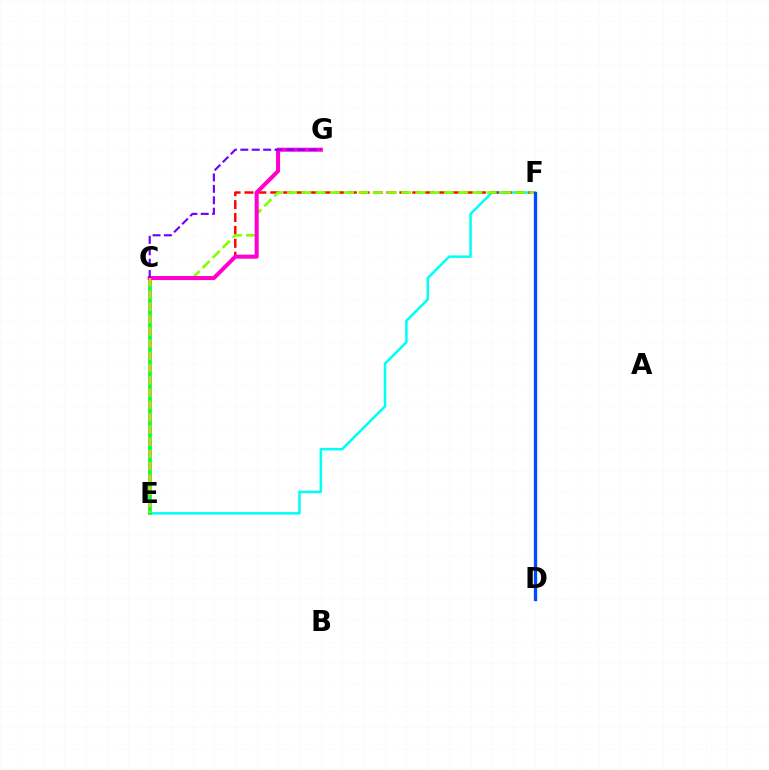{('E', 'F'): [{'color': '#00fff6', 'line_style': 'solid', 'thickness': 1.81}], ('C', 'F'): [{'color': '#ff0000', 'line_style': 'dashed', 'thickness': 1.75}, {'color': '#84ff00', 'line_style': 'dashed', 'thickness': 1.94}], ('C', 'E'): [{'color': '#00ff39', 'line_style': 'solid', 'thickness': 2.66}, {'color': '#ffbd00', 'line_style': 'dashed', 'thickness': 1.67}], ('C', 'G'): [{'color': '#ff00cf', 'line_style': 'solid', 'thickness': 2.91}, {'color': '#7200ff', 'line_style': 'dashed', 'thickness': 1.55}], ('D', 'F'): [{'color': '#004bff', 'line_style': 'solid', 'thickness': 2.4}]}